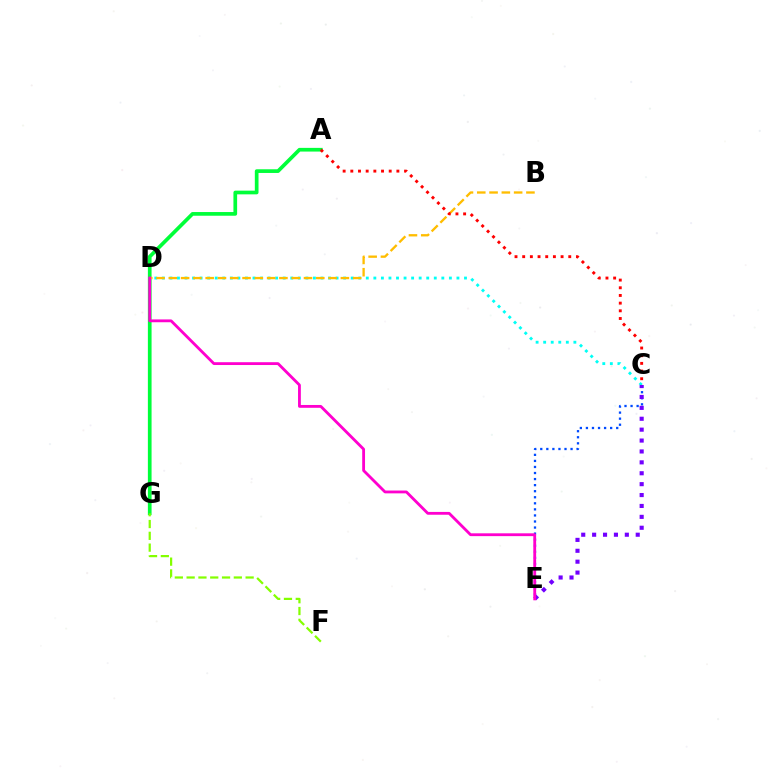{('A', 'G'): [{'color': '#00ff39', 'line_style': 'solid', 'thickness': 2.66}], ('F', 'G'): [{'color': '#84ff00', 'line_style': 'dashed', 'thickness': 1.6}], ('C', 'D'): [{'color': '#00fff6', 'line_style': 'dotted', 'thickness': 2.05}], ('B', 'D'): [{'color': '#ffbd00', 'line_style': 'dashed', 'thickness': 1.67}], ('C', 'E'): [{'color': '#004bff', 'line_style': 'dotted', 'thickness': 1.65}, {'color': '#7200ff', 'line_style': 'dotted', 'thickness': 2.96}], ('D', 'E'): [{'color': '#ff00cf', 'line_style': 'solid', 'thickness': 2.03}], ('A', 'C'): [{'color': '#ff0000', 'line_style': 'dotted', 'thickness': 2.09}]}